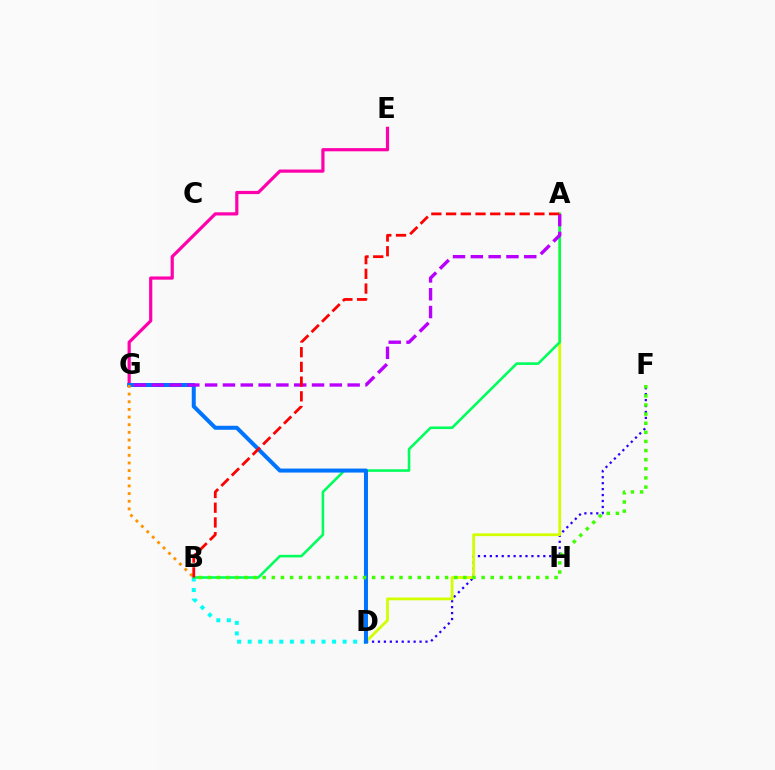{('D', 'F'): [{'color': '#2500ff', 'line_style': 'dotted', 'thickness': 1.61}], ('A', 'D'): [{'color': '#d1ff00', 'line_style': 'solid', 'thickness': 2.0}], ('E', 'G'): [{'color': '#ff00ac', 'line_style': 'solid', 'thickness': 2.3}], ('B', 'D'): [{'color': '#00fff6', 'line_style': 'dotted', 'thickness': 2.87}], ('A', 'B'): [{'color': '#00ff5c', 'line_style': 'solid', 'thickness': 1.86}, {'color': '#ff0000', 'line_style': 'dashed', 'thickness': 2.0}], ('D', 'G'): [{'color': '#0074ff', 'line_style': 'solid', 'thickness': 2.88}], ('B', 'F'): [{'color': '#3dff00', 'line_style': 'dotted', 'thickness': 2.48}], ('A', 'G'): [{'color': '#b900ff', 'line_style': 'dashed', 'thickness': 2.42}], ('B', 'G'): [{'color': '#ff9400', 'line_style': 'dotted', 'thickness': 2.08}]}